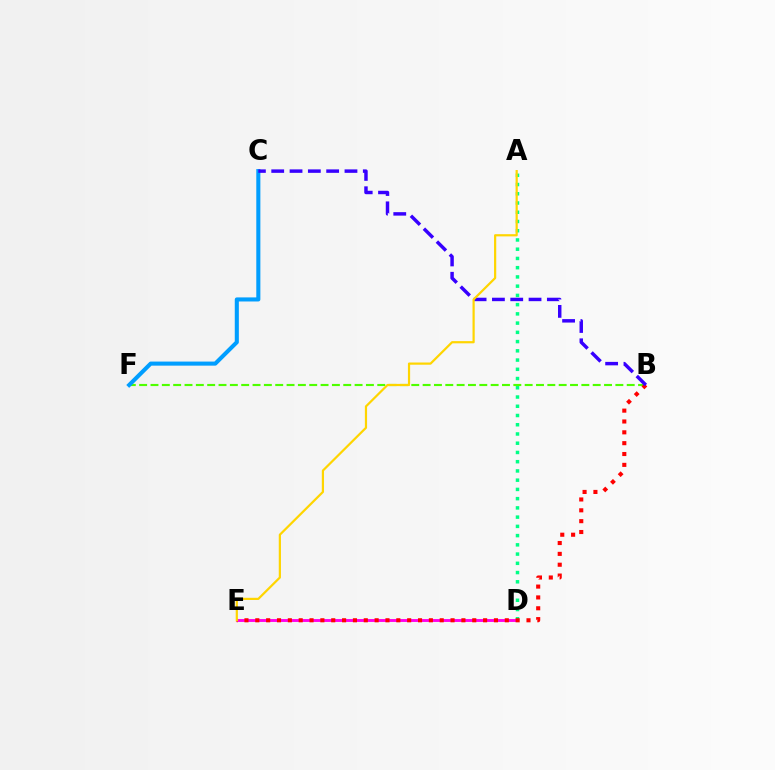{('A', 'D'): [{'color': '#00ff86', 'line_style': 'dotted', 'thickness': 2.51}], ('B', 'F'): [{'color': '#4fff00', 'line_style': 'dashed', 'thickness': 1.54}], ('D', 'E'): [{'color': '#ff00ed', 'line_style': 'solid', 'thickness': 2.09}], ('B', 'E'): [{'color': '#ff0000', 'line_style': 'dotted', 'thickness': 2.95}], ('C', 'F'): [{'color': '#009eff', 'line_style': 'solid', 'thickness': 2.93}], ('B', 'C'): [{'color': '#3700ff', 'line_style': 'dashed', 'thickness': 2.49}], ('A', 'E'): [{'color': '#ffd500', 'line_style': 'solid', 'thickness': 1.59}]}